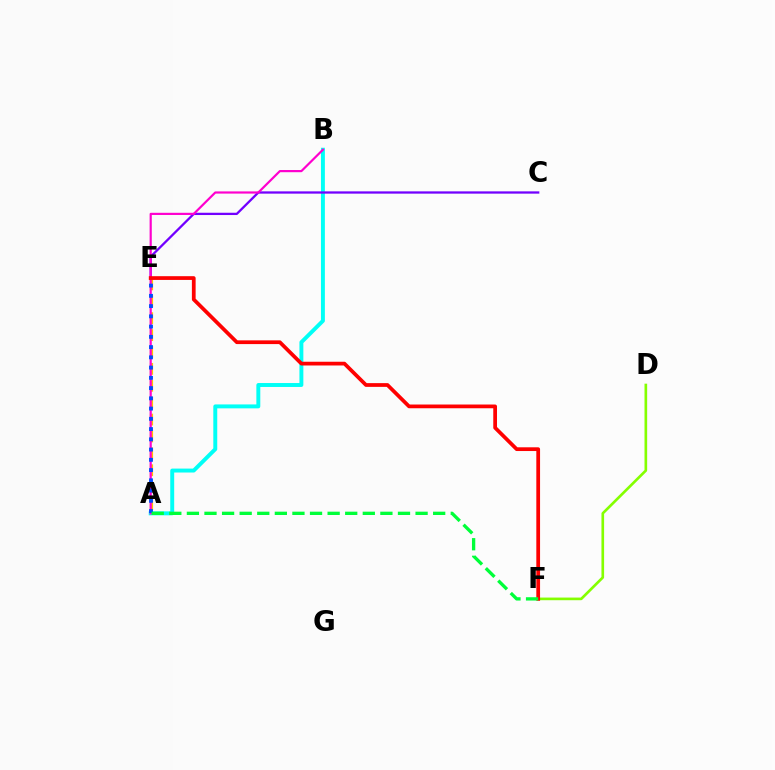{('A', 'E'): [{'color': '#ffbd00', 'line_style': 'dashed', 'thickness': 2.3}, {'color': '#004bff', 'line_style': 'dotted', 'thickness': 2.78}], ('A', 'B'): [{'color': '#00fff6', 'line_style': 'solid', 'thickness': 2.83}, {'color': '#ff00cf', 'line_style': 'solid', 'thickness': 1.57}], ('D', 'F'): [{'color': '#84ff00', 'line_style': 'solid', 'thickness': 1.91}], ('C', 'E'): [{'color': '#7200ff', 'line_style': 'solid', 'thickness': 1.65}], ('E', 'F'): [{'color': '#ff0000', 'line_style': 'solid', 'thickness': 2.69}], ('A', 'F'): [{'color': '#00ff39', 'line_style': 'dashed', 'thickness': 2.39}]}